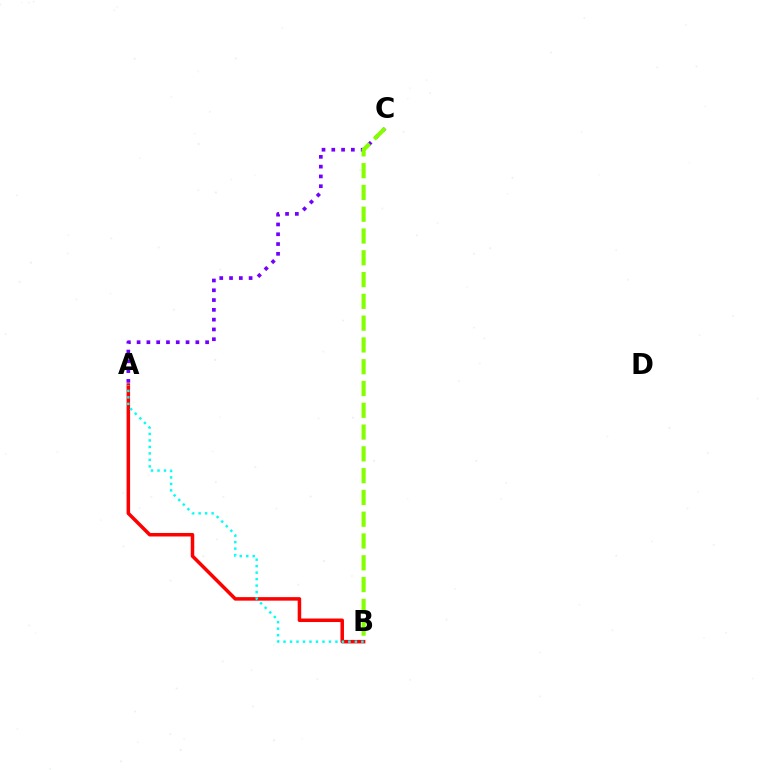{('A', 'C'): [{'color': '#7200ff', 'line_style': 'dotted', 'thickness': 2.66}], ('A', 'B'): [{'color': '#ff0000', 'line_style': 'solid', 'thickness': 2.53}, {'color': '#00fff6', 'line_style': 'dotted', 'thickness': 1.76}], ('B', 'C'): [{'color': '#84ff00', 'line_style': 'dashed', 'thickness': 2.96}]}